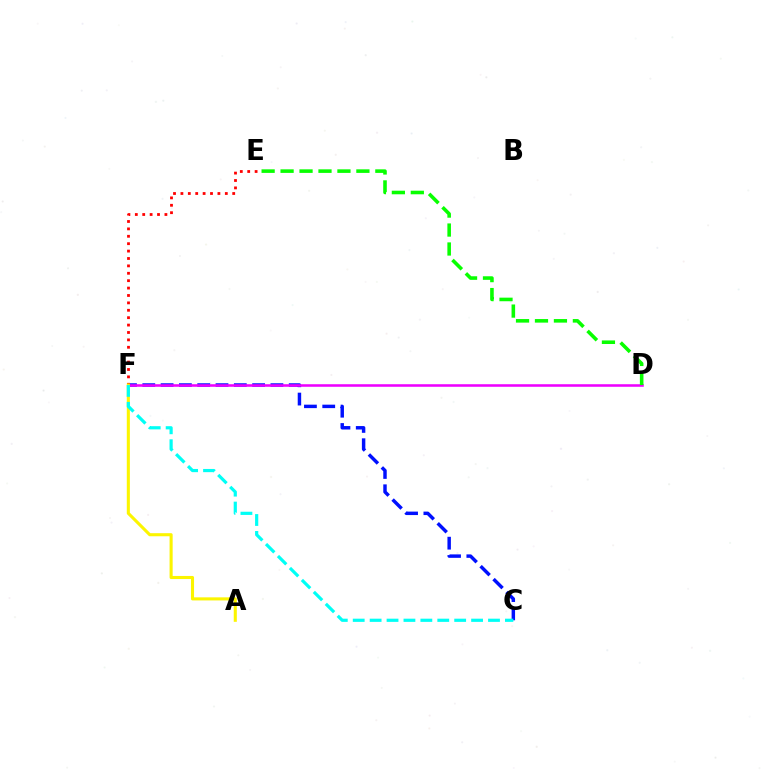{('C', 'F'): [{'color': '#0010ff', 'line_style': 'dashed', 'thickness': 2.49}, {'color': '#00fff6', 'line_style': 'dashed', 'thickness': 2.3}], ('E', 'F'): [{'color': '#ff0000', 'line_style': 'dotted', 'thickness': 2.01}], ('D', 'F'): [{'color': '#ee00ff', 'line_style': 'solid', 'thickness': 1.84}], ('A', 'F'): [{'color': '#fcf500', 'line_style': 'solid', 'thickness': 2.22}], ('D', 'E'): [{'color': '#08ff00', 'line_style': 'dashed', 'thickness': 2.57}]}